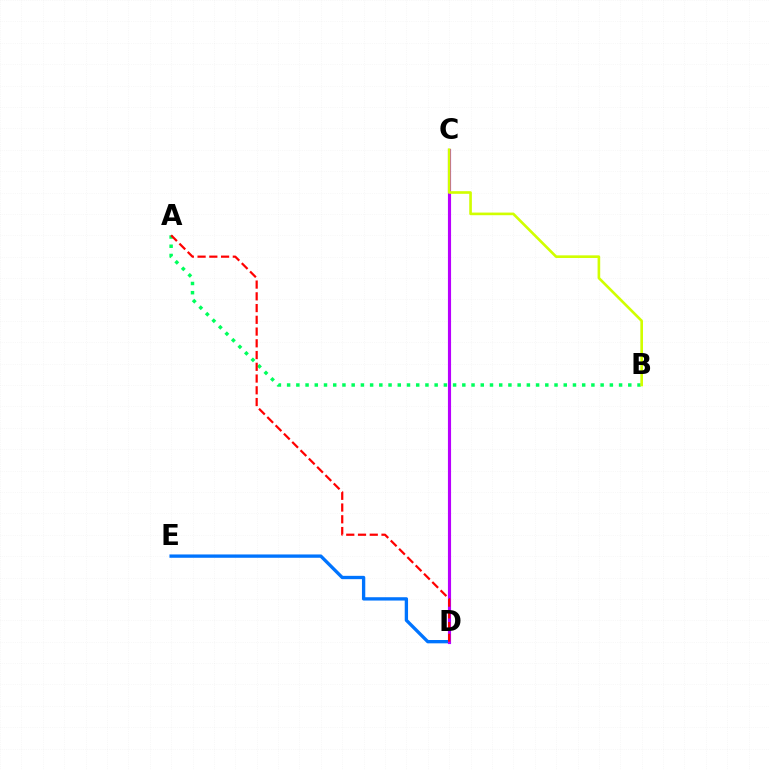{('D', 'E'): [{'color': '#0074ff', 'line_style': 'solid', 'thickness': 2.39}], ('A', 'B'): [{'color': '#00ff5c', 'line_style': 'dotted', 'thickness': 2.51}], ('C', 'D'): [{'color': '#b900ff', 'line_style': 'solid', 'thickness': 2.25}], ('B', 'C'): [{'color': '#d1ff00', 'line_style': 'solid', 'thickness': 1.9}], ('A', 'D'): [{'color': '#ff0000', 'line_style': 'dashed', 'thickness': 1.6}]}